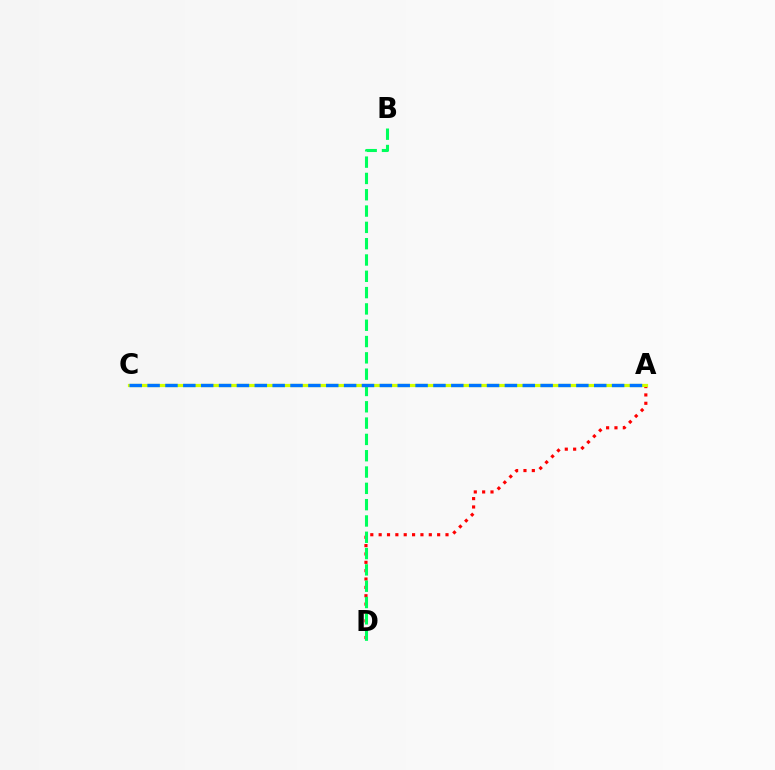{('A', 'D'): [{'color': '#ff0000', 'line_style': 'dotted', 'thickness': 2.27}], ('A', 'C'): [{'color': '#b900ff', 'line_style': 'dashed', 'thickness': 2.15}, {'color': '#d1ff00', 'line_style': 'solid', 'thickness': 2.31}, {'color': '#0074ff', 'line_style': 'dashed', 'thickness': 2.43}], ('B', 'D'): [{'color': '#00ff5c', 'line_style': 'dashed', 'thickness': 2.22}]}